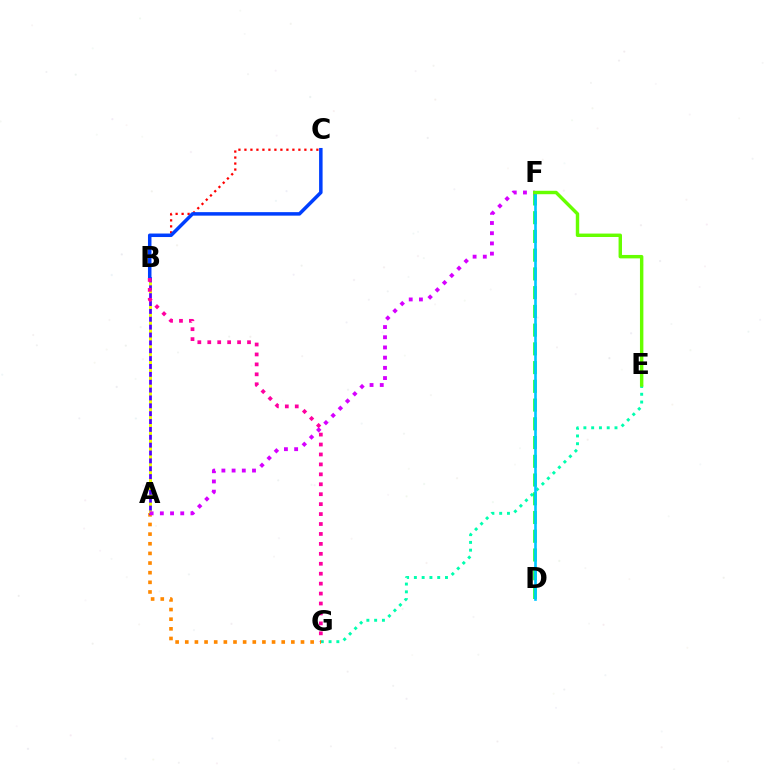{('E', 'G'): [{'color': '#00ffaf', 'line_style': 'dotted', 'thickness': 2.11}], ('A', 'G'): [{'color': '#ff8800', 'line_style': 'dotted', 'thickness': 2.62}], ('A', 'B'): [{'color': '#4f00ff', 'line_style': 'solid', 'thickness': 1.98}, {'color': '#eeff00', 'line_style': 'dotted', 'thickness': 2.14}], ('B', 'C'): [{'color': '#ff0000', 'line_style': 'dotted', 'thickness': 1.63}, {'color': '#003fff', 'line_style': 'solid', 'thickness': 2.52}], ('D', 'F'): [{'color': '#00ff27', 'line_style': 'dashed', 'thickness': 2.55}, {'color': '#00c7ff', 'line_style': 'solid', 'thickness': 1.92}], ('A', 'F'): [{'color': '#d600ff', 'line_style': 'dotted', 'thickness': 2.77}], ('B', 'G'): [{'color': '#ff00a0', 'line_style': 'dotted', 'thickness': 2.7}], ('E', 'F'): [{'color': '#66ff00', 'line_style': 'solid', 'thickness': 2.47}]}